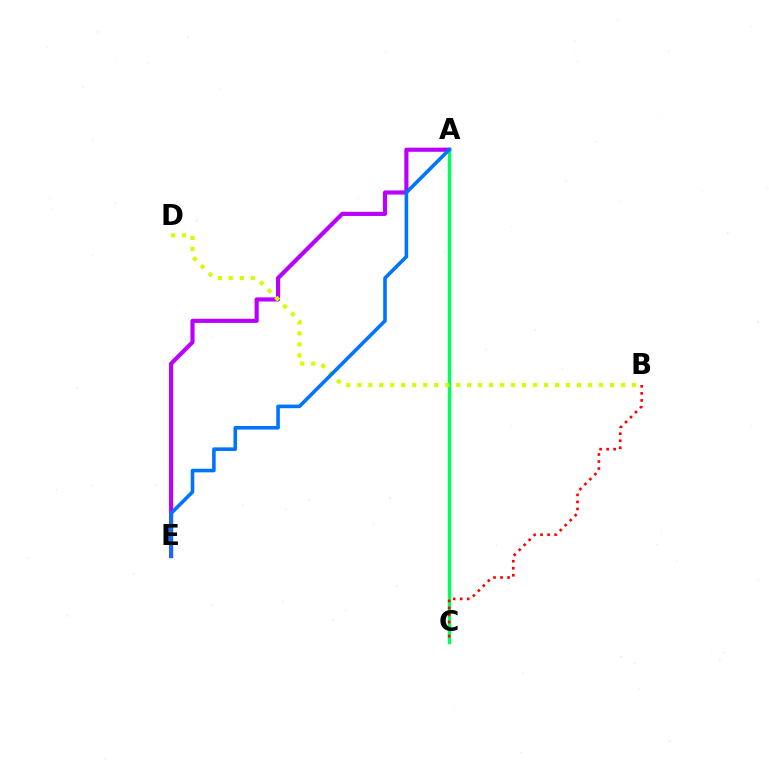{('A', 'E'): [{'color': '#b900ff', 'line_style': 'solid', 'thickness': 2.99}, {'color': '#0074ff', 'line_style': 'solid', 'thickness': 2.59}], ('A', 'C'): [{'color': '#00ff5c', 'line_style': 'solid', 'thickness': 2.45}], ('B', 'C'): [{'color': '#ff0000', 'line_style': 'dotted', 'thickness': 1.91}], ('B', 'D'): [{'color': '#d1ff00', 'line_style': 'dotted', 'thickness': 2.99}]}